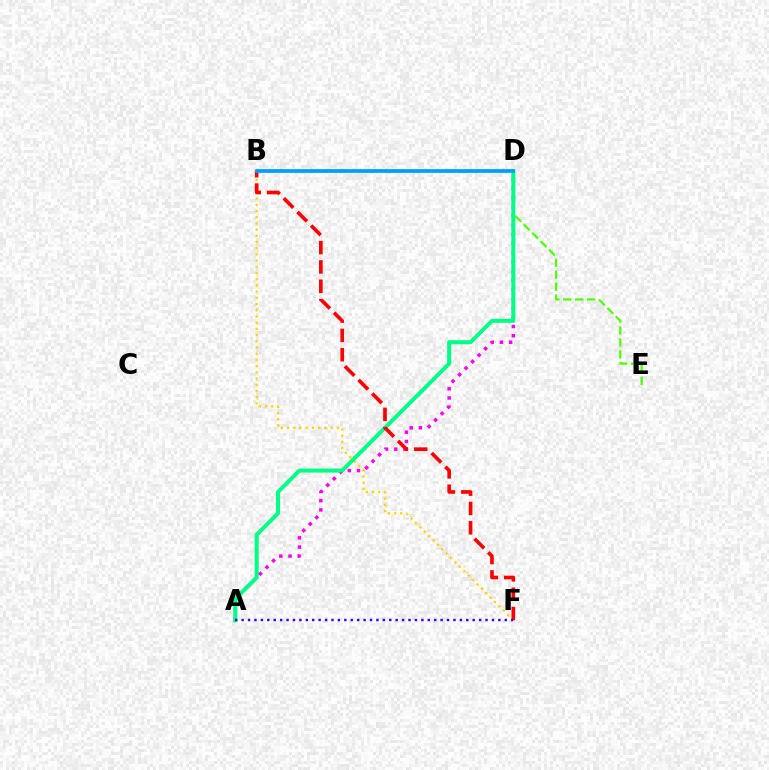{('A', 'D'): [{'color': '#ff00ed', 'line_style': 'dotted', 'thickness': 2.5}, {'color': '#00ff86', 'line_style': 'solid', 'thickness': 2.88}], ('B', 'F'): [{'color': '#ffd500', 'line_style': 'dotted', 'thickness': 1.69}, {'color': '#ff0000', 'line_style': 'dashed', 'thickness': 2.63}], ('D', 'E'): [{'color': '#4fff00', 'line_style': 'dashed', 'thickness': 1.62}], ('A', 'F'): [{'color': '#3700ff', 'line_style': 'dotted', 'thickness': 1.74}], ('B', 'D'): [{'color': '#009eff', 'line_style': 'solid', 'thickness': 2.69}]}